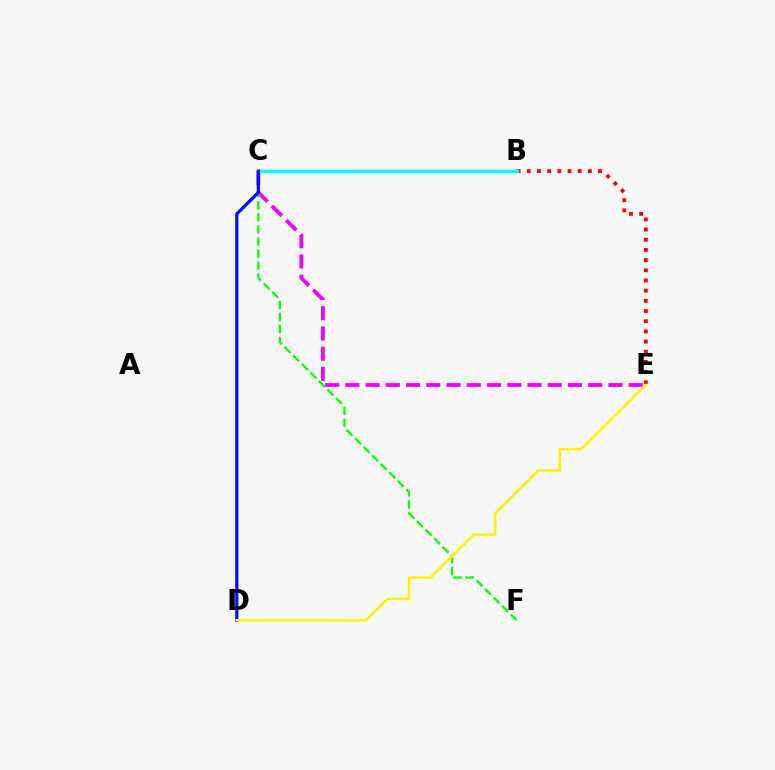{('B', 'E'): [{'color': '#ff0000', 'line_style': 'dotted', 'thickness': 2.77}], ('C', 'E'): [{'color': '#ee00ff', 'line_style': 'dashed', 'thickness': 2.75}], ('B', 'C'): [{'color': '#00fff6', 'line_style': 'solid', 'thickness': 2.46}], ('C', 'F'): [{'color': '#08ff00', 'line_style': 'dashed', 'thickness': 1.64}], ('C', 'D'): [{'color': '#0010ff', 'line_style': 'solid', 'thickness': 2.32}], ('D', 'E'): [{'color': '#fcf500', 'line_style': 'solid', 'thickness': 1.81}]}